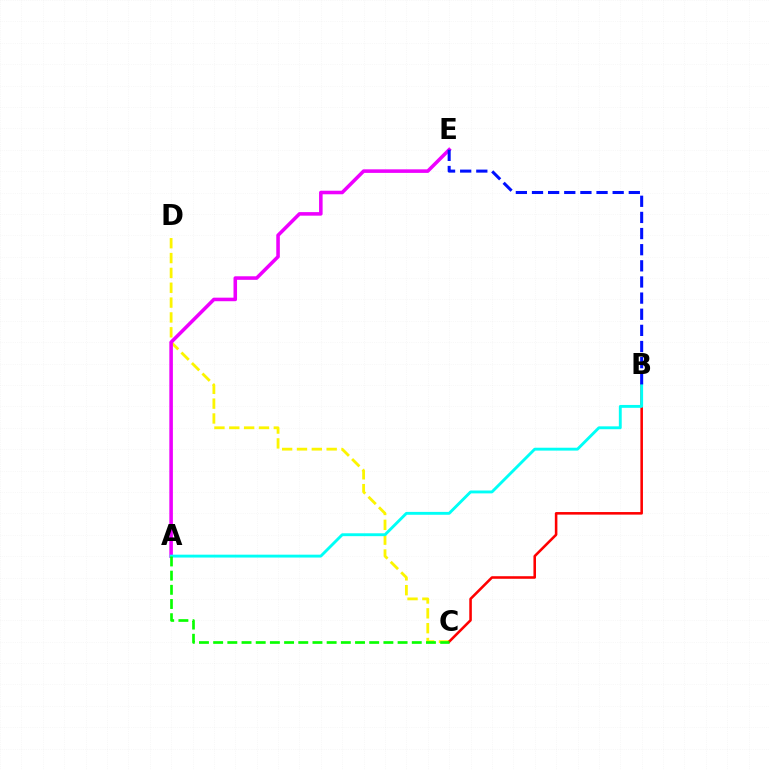{('C', 'D'): [{'color': '#fcf500', 'line_style': 'dashed', 'thickness': 2.02}], ('A', 'E'): [{'color': '#ee00ff', 'line_style': 'solid', 'thickness': 2.56}], ('B', 'C'): [{'color': '#ff0000', 'line_style': 'solid', 'thickness': 1.85}], ('A', 'B'): [{'color': '#00fff6', 'line_style': 'solid', 'thickness': 2.07}], ('B', 'E'): [{'color': '#0010ff', 'line_style': 'dashed', 'thickness': 2.19}], ('A', 'C'): [{'color': '#08ff00', 'line_style': 'dashed', 'thickness': 1.93}]}